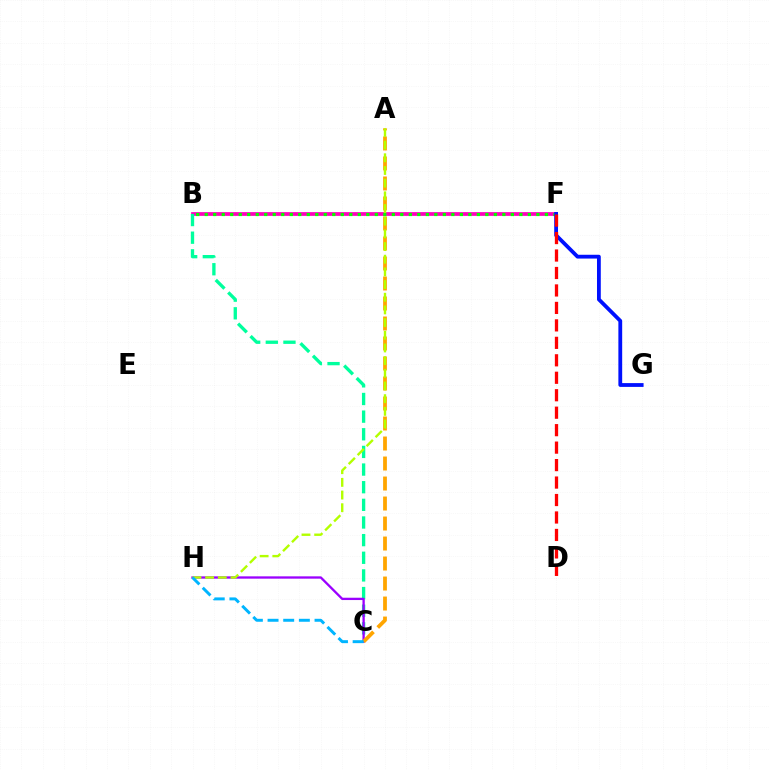{('B', 'F'): [{'color': '#ff00bd', 'line_style': 'solid', 'thickness': 2.7}, {'color': '#08ff00', 'line_style': 'dotted', 'thickness': 2.31}], ('B', 'C'): [{'color': '#00ff9d', 'line_style': 'dashed', 'thickness': 2.4}], ('C', 'H'): [{'color': '#9b00ff', 'line_style': 'solid', 'thickness': 1.67}, {'color': '#00b5ff', 'line_style': 'dashed', 'thickness': 2.13}], ('A', 'C'): [{'color': '#ffa500', 'line_style': 'dashed', 'thickness': 2.72}], ('F', 'G'): [{'color': '#0010ff', 'line_style': 'solid', 'thickness': 2.74}], ('D', 'F'): [{'color': '#ff0000', 'line_style': 'dashed', 'thickness': 2.37}], ('A', 'H'): [{'color': '#b3ff00', 'line_style': 'dashed', 'thickness': 1.72}]}